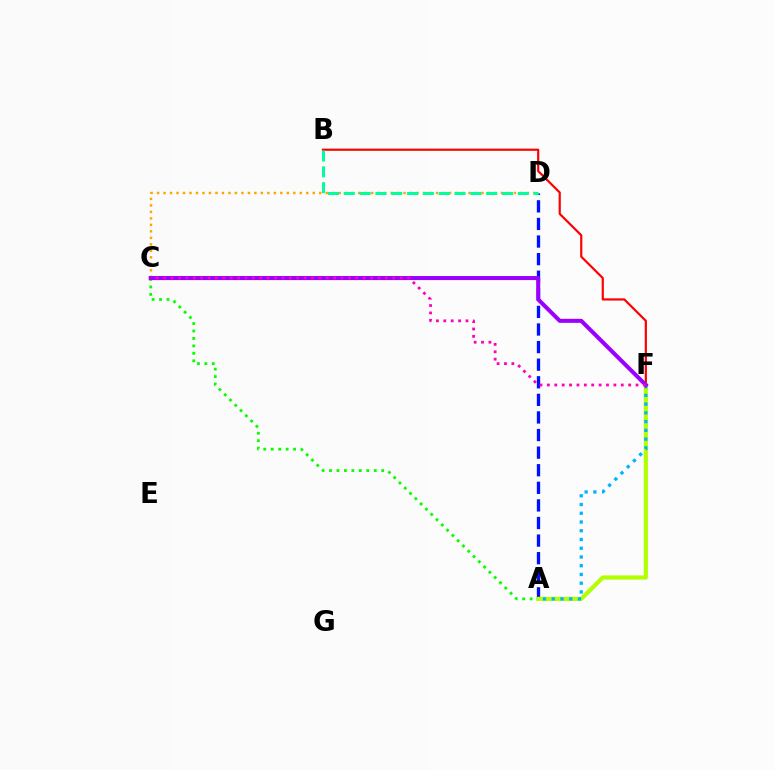{('B', 'F'): [{'color': '#ff0000', 'line_style': 'solid', 'thickness': 1.58}], ('A', 'C'): [{'color': '#08ff00', 'line_style': 'dotted', 'thickness': 2.03}], ('C', 'D'): [{'color': '#ffa500', 'line_style': 'dotted', 'thickness': 1.76}], ('A', 'D'): [{'color': '#0010ff', 'line_style': 'dashed', 'thickness': 2.39}], ('A', 'F'): [{'color': '#b3ff00', 'line_style': 'solid', 'thickness': 2.99}, {'color': '#00b5ff', 'line_style': 'dotted', 'thickness': 2.37}], ('C', 'F'): [{'color': '#9b00ff', 'line_style': 'solid', 'thickness': 2.9}, {'color': '#ff00bd', 'line_style': 'dotted', 'thickness': 2.01}], ('B', 'D'): [{'color': '#00ff9d', 'line_style': 'dashed', 'thickness': 2.15}]}